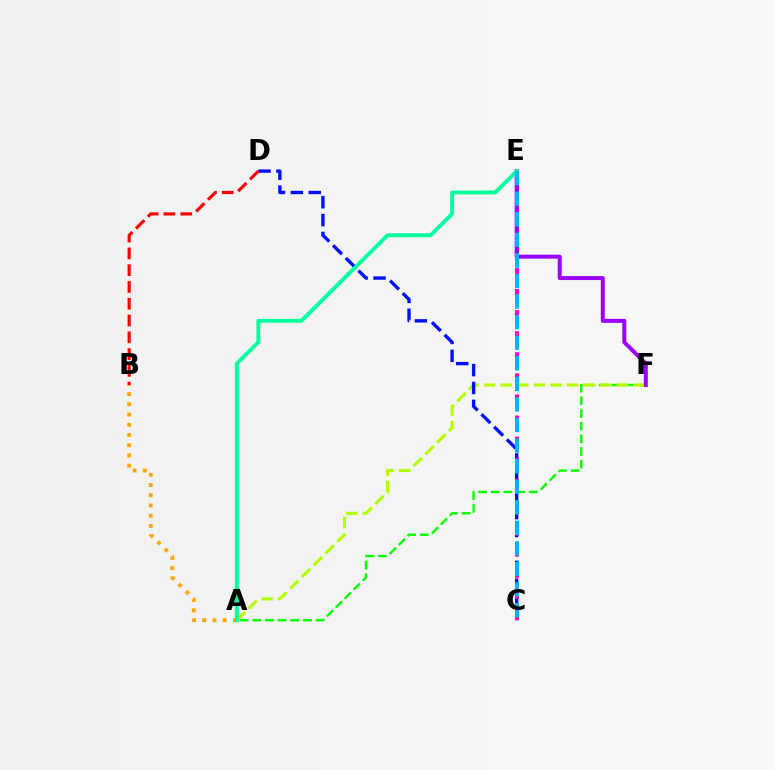{('A', 'F'): [{'color': '#08ff00', 'line_style': 'dashed', 'thickness': 1.72}, {'color': '#b3ff00', 'line_style': 'dashed', 'thickness': 2.25}], ('A', 'B'): [{'color': '#ffa500', 'line_style': 'dotted', 'thickness': 2.78}], ('C', 'D'): [{'color': '#0010ff', 'line_style': 'dashed', 'thickness': 2.43}], ('C', 'E'): [{'color': '#ff00bd', 'line_style': 'dashed', 'thickness': 2.86}, {'color': '#00b5ff', 'line_style': 'dashed', 'thickness': 2.79}], ('B', 'D'): [{'color': '#ff0000', 'line_style': 'dashed', 'thickness': 2.28}], ('E', 'F'): [{'color': '#9b00ff', 'line_style': 'solid', 'thickness': 2.86}], ('A', 'E'): [{'color': '#00ff9d', 'line_style': 'solid', 'thickness': 2.79}]}